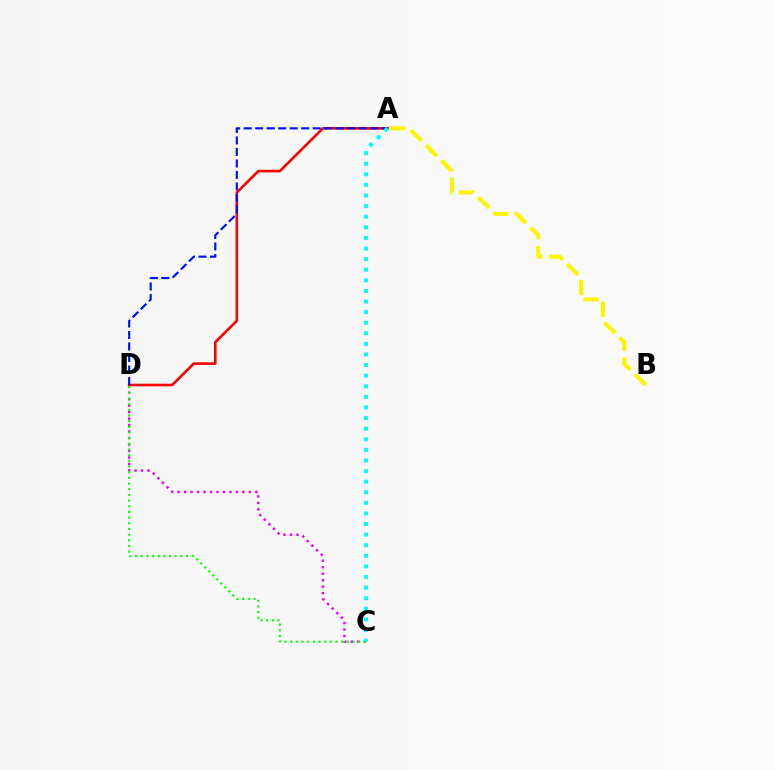{('A', 'B'): [{'color': '#fcf500', 'line_style': 'dashed', 'thickness': 2.93}], ('C', 'D'): [{'color': '#ee00ff', 'line_style': 'dotted', 'thickness': 1.76}, {'color': '#08ff00', 'line_style': 'dotted', 'thickness': 1.54}], ('A', 'D'): [{'color': '#ff0000', 'line_style': 'solid', 'thickness': 1.88}, {'color': '#0010ff', 'line_style': 'dashed', 'thickness': 1.56}], ('A', 'C'): [{'color': '#00fff6', 'line_style': 'dotted', 'thickness': 2.88}]}